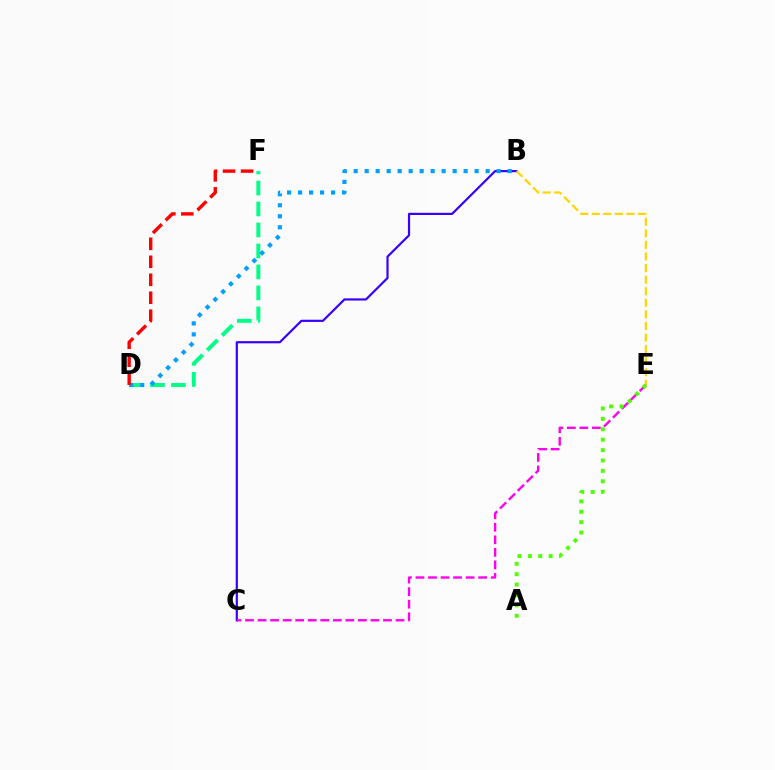{('B', 'C'): [{'color': '#3700ff', 'line_style': 'solid', 'thickness': 1.58}], ('C', 'E'): [{'color': '#ff00ed', 'line_style': 'dashed', 'thickness': 1.7}], ('D', 'F'): [{'color': '#00ff86', 'line_style': 'dashed', 'thickness': 2.85}, {'color': '#ff0000', 'line_style': 'dashed', 'thickness': 2.44}], ('B', 'E'): [{'color': '#ffd500', 'line_style': 'dashed', 'thickness': 1.57}], ('B', 'D'): [{'color': '#009eff', 'line_style': 'dotted', 'thickness': 2.99}], ('A', 'E'): [{'color': '#4fff00', 'line_style': 'dotted', 'thickness': 2.83}]}